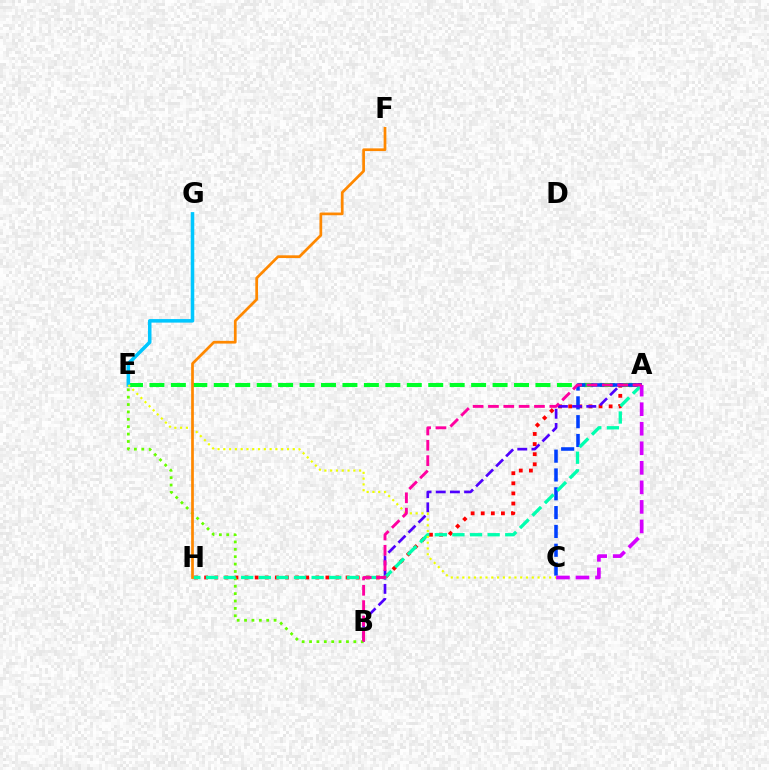{('A', 'H'): [{'color': '#ff0000', 'line_style': 'dotted', 'thickness': 2.75}, {'color': '#00ffaf', 'line_style': 'dashed', 'thickness': 2.39}], ('A', 'E'): [{'color': '#00ff27', 'line_style': 'dashed', 'thickness': 2.91}], ('A', 'C'): [{'color': '#003fff', 'line_style': 'dashed', 'thickness': 2.56}, {'color': '#d600ff', 'line_style': 'dashed', 'thickness': 2.65}], ('A', 'B'): [{'color': '#4f00ff', 'line_style': 'dashed', 'thickness': 1.93}, {'color': '#ff00a0', 'line_style': 'dashed', 'thickness': 2.08}], ('B', 'E'): [{'color': '#66ff00', 'line_style': 'dotted', 'thickness': 2.01}], ('E', 'G'): [{'color': '#00c7ff', 'line_style': 'solid', 'thickness': 2.55}], ('C', 'E'): [{'color': '#eeff00', 'line_style': 'dotted', 'thickness': 1.57}], ('F', 'H'): [{'color': '#ff8800', 'line_style': 'solid', 'thickness': 1.96}]}